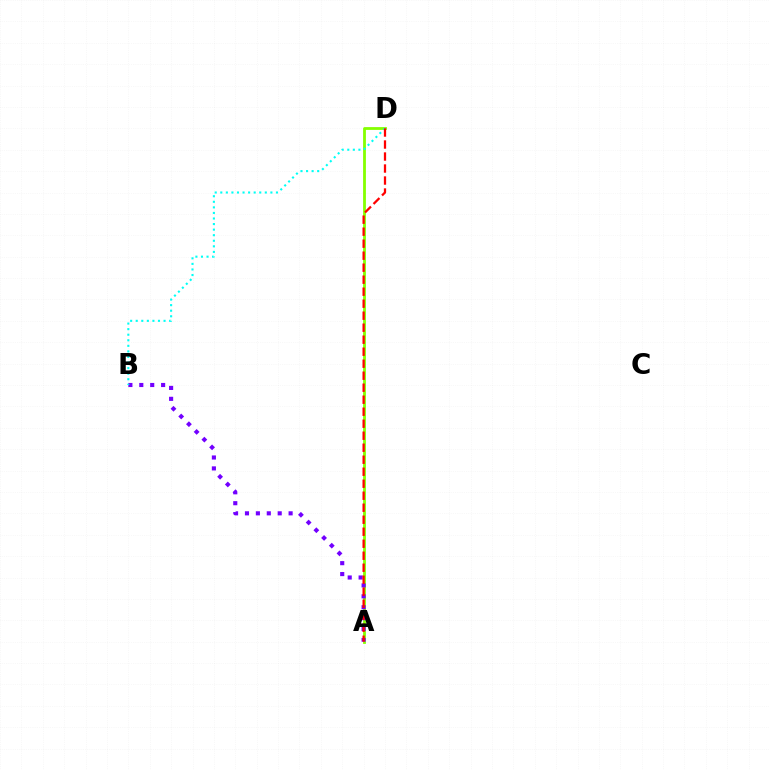{('A', 'D'): [{'color': '#84ff00', 'line_style': 'solid', 'thickness': 2.02}, {'color': '#ff0000', 'line_style': 'dashed', 'thickness': 1.63}], ('A', 'B'): [{'color': '#7200ff', 'line_style': 'dotted', 'thickness': 2.96}], ('B', 'D'): [{'color': '#00fff6', 'line_style': 'dotted', 'thickness': 1.51}]}